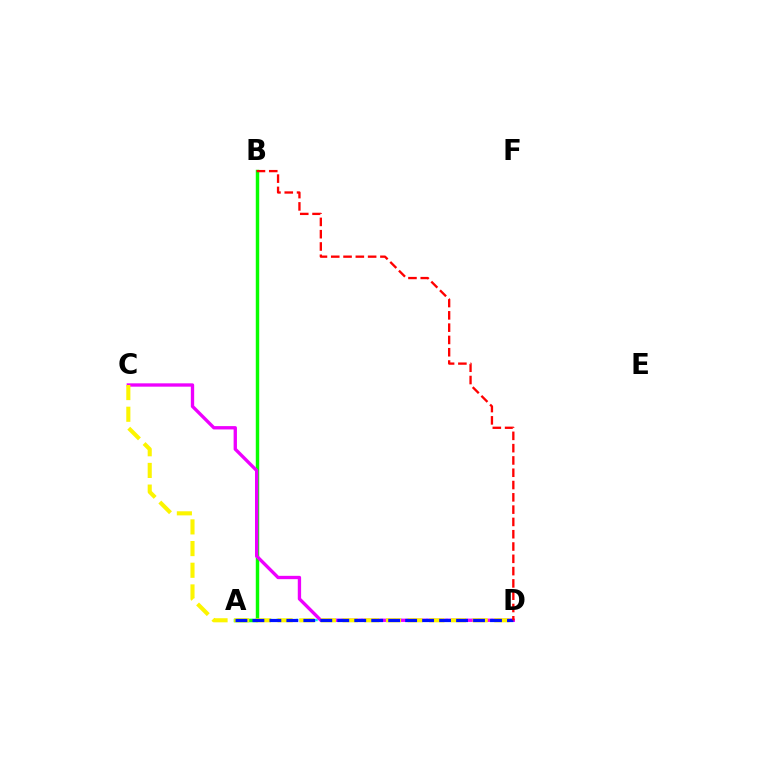{('A', 'D'): [{'color': '#00fff6', 'line_style': 'dotted', 'thickness': 1.77}, {'color': '#0010ff', 'line_style': 'dashed', 'thickness': 2.31}], ('A', 'B'): [{'color': '#08ff00', 'line_style': 'solid', 'thickness': 2.48}], ('C', 'D'): [{'color': '#ee00ff', 'line_style': 'solid', 'thickness': 2.4}, {'color': '#fcf500', 'line_style': 'dashed', 'thickness': 2.95}], ('B', 'D'): [{'color': '#ff0000', 'line_style': 'dashed', 'thickness': 1.67}]}